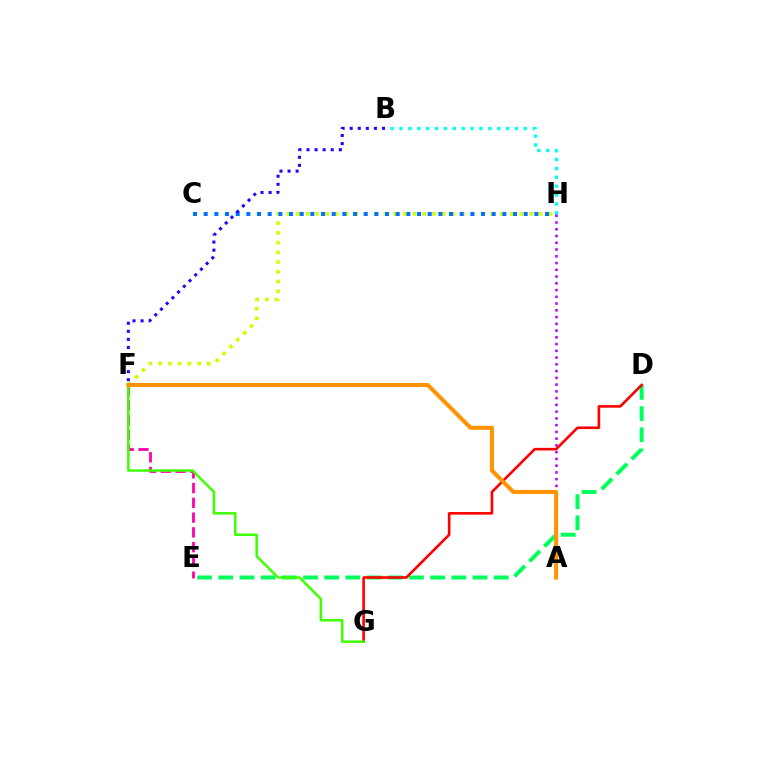{('F', 'H'): [{'color': '#d1ff00', 'line_style': 'dotted', 'thickness': 2.64}], ('D', 'E'): [{'color': '#00ff5c', 'line_style': 'dashed', 'thickness': 2.88}], ('C', 'H'): [{'color': '#0074ff', 'line_style': 'dotted', 'thickness': 2.9}], ('B', 'H'): [{'color': '#00fff6', 'line_style': 'dotted', 'thickness': 2.41}], ('B', 'F'): [{'color': '#2500ff', 'line_style': 'dotted', 'thickness': 2.19}], ('A', 'H'): [{'color': '#b900ff', 'line_style': 'dotted', 'thickness': 1.83}], ('D', 'G'): [{'color': '#ff0000', 'line_style': 'solid', 'thickness': 1.89}], ('E', 'F'): [{'color': '#ff00ac', 'line_style': 'dashed', 'thickness': 2.01}], ('F', 'G'): [{'color': '#3dff00', 'line_style': 'solid', 'thickness': 1.79}], ('A', 'F'): [{'color': '#ff9400', 'line_style': 'solid', 'thickness': 2.92}]}